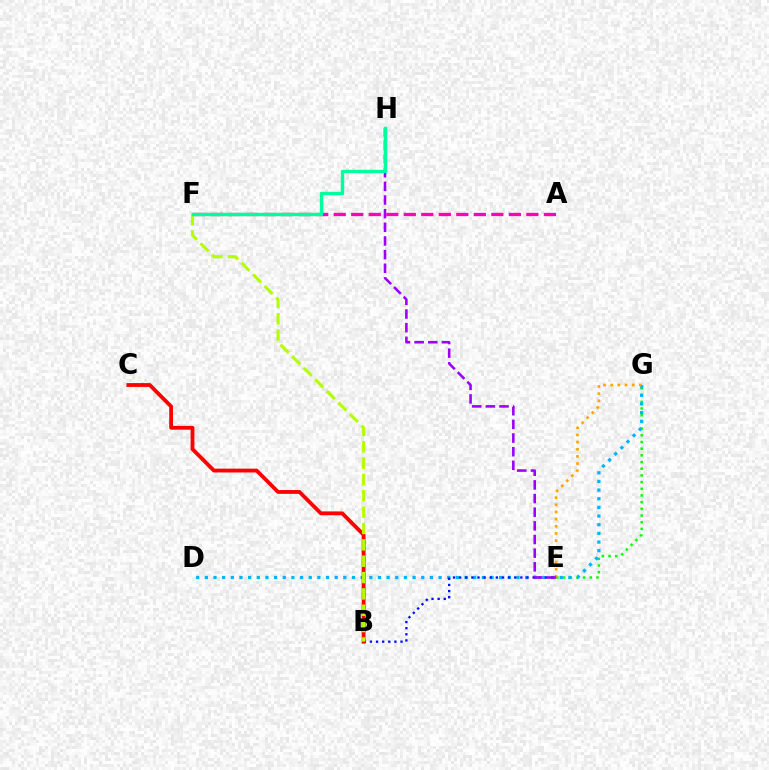{('E', 'G'): [{'color': '#08ff00', 'line_style': 'dotted', 'thickness': 1.82}, {'color': '#ffa500', 'line_style': 'dotted', 'thickness': 1.94}], ('D', 'G'): [{'color': '#00b5ff', 'line_style': 'dotted', 'thickness': 2.35}], ('B', 'E'): [{'color': '#0010ff', 'line_style': 'dotted', 'thickness': 1.66}], ('E', 'H'): [{'color': '#9b00ff', 'line_style': 'dashed', 'thickness': 1.85}], ('B', 'C'): [{'color': '#ff0000', 'line_style': 'solid', 'thickness': 2.74}], ('A', 'F'): [{'color': '#ff00bd', 'line_style': 'dashed', 'thickness': 2.38}], ('B', 'F'): [{'color': '#b3ff00', 'line_style': 'dashed', 'thickness': 2.22}], ('F', 'H'): [{'color': '#00ff9d', 'line_style': 'solid', 'thickness': 2.46}]}